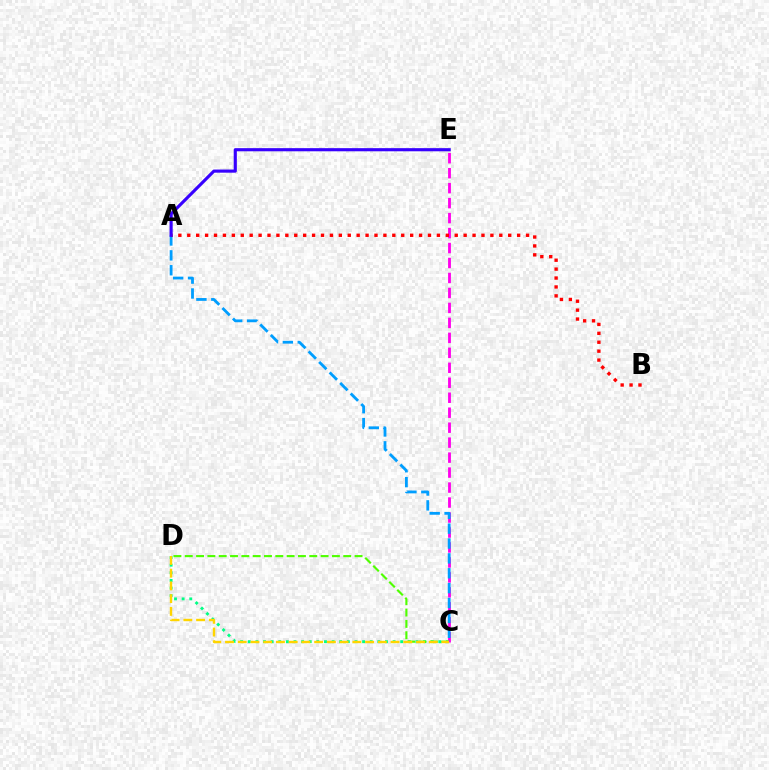{('C', 'D'): [{'color': '#00ff86', 'line_style': 'dotted', 'thickness': 2.07}, {'color': '#4fff00', 'line_style': 'dashed', 'thickness': 1.54}, {'color': '#ffd500', 'line_style': 'dashed', 'thickness': 1.73}], ('C', 'E'): [{'color': '#ff00ed', 'line_style': 'dashed', 'thickness': 2.03}], ('A', 'C'): [{'color': '#009eff', 'line_style': 'dashed', 'thickness': 2.02}], ('A', 'B'): [{'color': '#ff0000', 'line_style': 'dotted', 'thickness': 2.42}], ('A', 'E'): [{'color': '#3700ff', 'line_style': 'solid', 'thickness': 2.26}]}